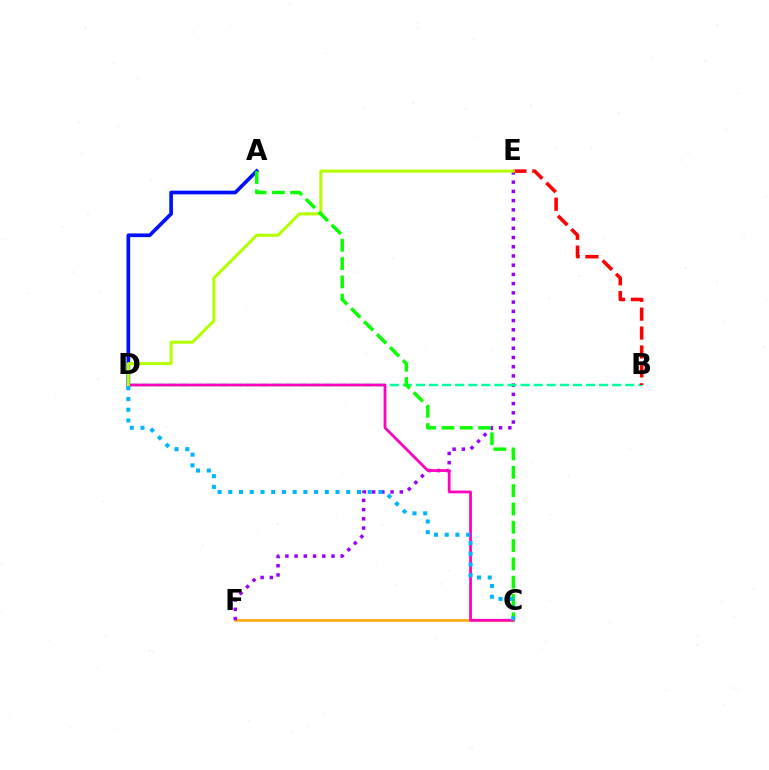{('C', 'F'): [{'color': '#ffa500', 'line_style': 'solid', 'thickness': 1.81}], ('E', 'F'): [{'color': '#9b00ff', 'line_style': 'dotted', 'thickness': 2.51}], ('A', 'D'): [{'color': '#0010ff', 'line_style': 'solid', 'thickness': 2.65}], ('B', 'D'): [{'color': '#00ff9d', 'line_style': 'dashed', 'thickness': 1.78}], ('B', 'E'): [{'color': '#ff0000', 'line_style': 'dashed', 'thickness': 2.57}], ('C', 'D'): [{'color': '#ff00bd', 'line_style': 'solid', 'thickness': 1.98}, {'color': '#00b5ff', 'line_style': 'dotted', 'thickness': 2.91}], ('D', 'E'): [{'color': '#b3ff00', 'line_style': 'solid', 'thickness': 2.18}], ('A', 'C'): [{'color': '#08ff00', 'line_style': 'dashed', 'thickness': 2.49}]}